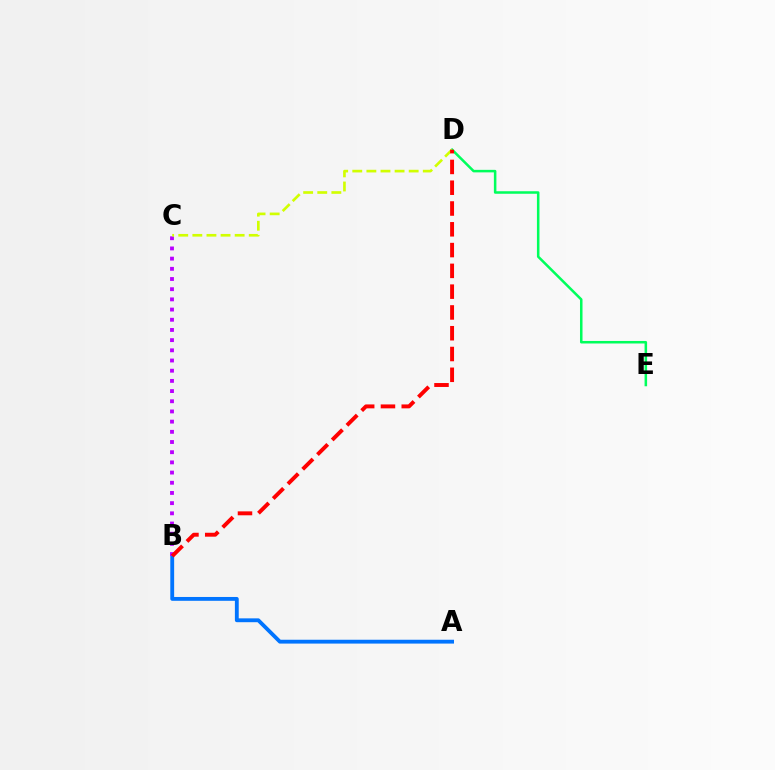{('D', 'E'): [{'color': '#00ff5c', 'line_style': 'solid', 'thickness': 1.82}], ('A', 'B'): [{'color': '#0074ff', 'line_style': 'solid', 'thickness': 2.77}], ('B', 'C'): [{'color': '#b900ff', 'line_style': 'dotted', 'thickness': 2.77}], ('C', 'D'): [{'color': '#d1ff00', 'line_style': 'dashed', 'thickness': 1.92}], ('B', 'D'): [{'color': '#ff0000', 'line_style': 'dashed', 'thickness': 2.82}]}